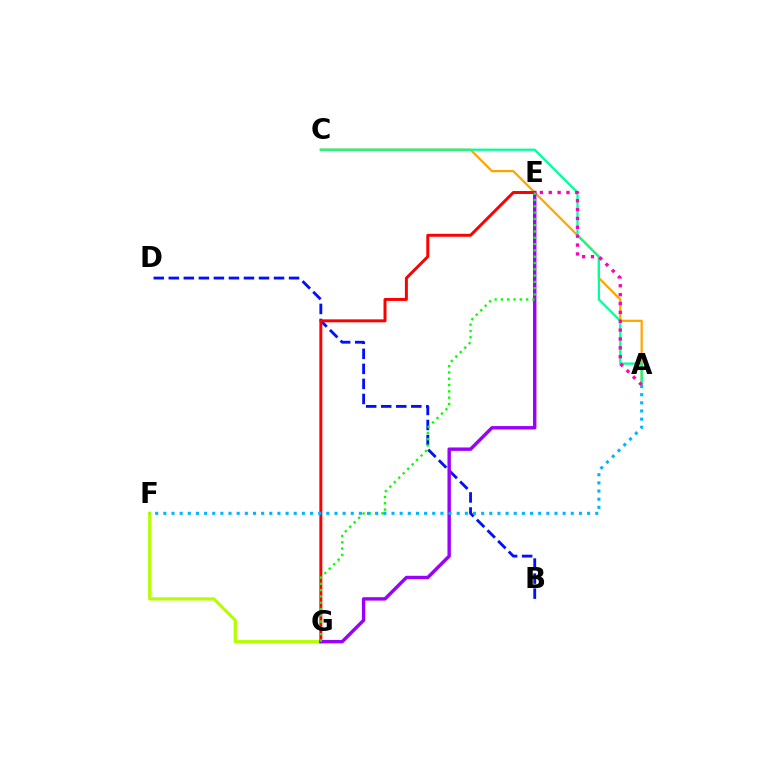{('F', 'G'): [{'color': '#b3ff00', 'line_style': 'solid', 'thickness': 2.3}], ('B', 'D'): [{'color': '#0010ff', 'line_style': 'dashed', 'thickness': 2.04}], ('A', 'C'): [{'color': '#ffa500', 'line_style': 'solid', 'thickness': 1.61}, {'color': '#00ff9d', 'line_style': 'solid', 'thickness': 1.62}], ('A', 'E'): [{'color': '#ff00bd', 'line_style': 'dotted', 'thickness': 2.41}], ('E', 'G'): [{'color': '#ff0000', 'line_style': 'solid', 'thickness': 2.14}, {'color': '#9b00ff', 'line_style': 'solid', 'thickness': 2.45}, {'color': '#08ff00', 'line_style': 'dotted', 'thickness': 1.71}], ('A', 'F'): [{'color': '#00b5ff', 'line_style': 'dotted', 'thickness': 2.21}]}